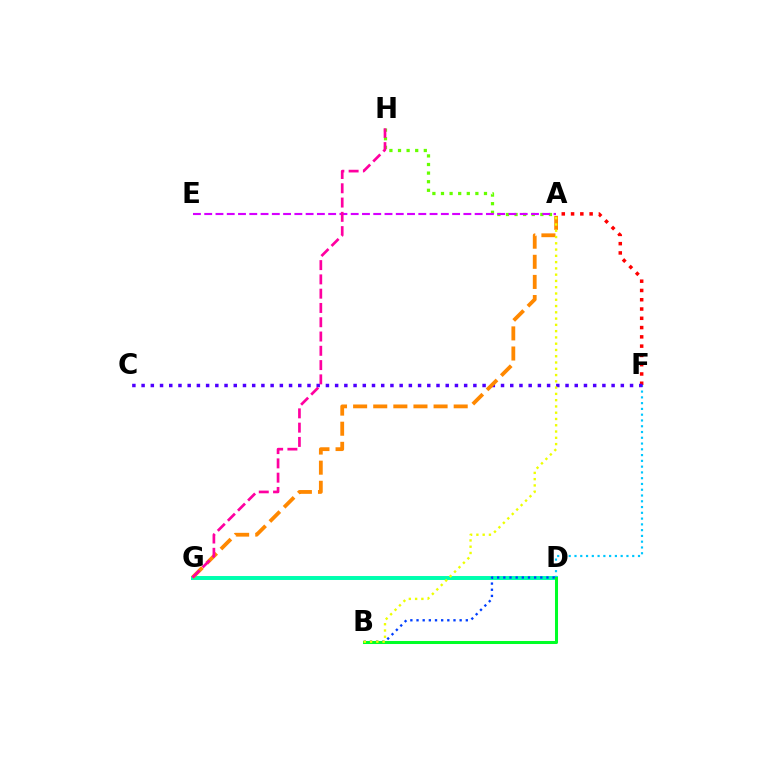{('A', 'F'): [{'color': '#ff0000', 'line_style': 'dotted', 'thickness': 2.52}], ('D', 'G'): [{'color': '#00ffaf', 'line_style': 'solid', 'thickness': 2.85}], ('A', 'H'): [{'color': '#66ff00', 'line_style': 'dotted', 'thickness': 2.34}], ('D', 'F'): [{'color': '#00c7ff', 'line_style': 'dotted', 'thickness': 1.57}], ('B', 'D'): [{'color': '#003fff', 'line_style': 'dotted', 'thickness': 1.67}, {'color': '#00ff27', 'line_style': 'solid', 'thickness': 2.18}], ('A', 'E'): [{'color': '#d600ff', 'line_style': 'dashed', 'thickness': 1.53}], ('C', 'F'): [{'color': '#4f00ff', 'line_style': 'dotted', 'thickness': 2.5}], ('A', 'G'): [{'color': '#ff8800', 'line_style': 'dashed', 'thickness': 2.73}], ('A', 'B'): [{'color': '#eeff00', 'line_style': 'dotted', 'thickness': 1.7}], ('G', 'H'): [{'color': '#ff00a0', 'line_style': 'dashed', 'thickness': 1.94}]}